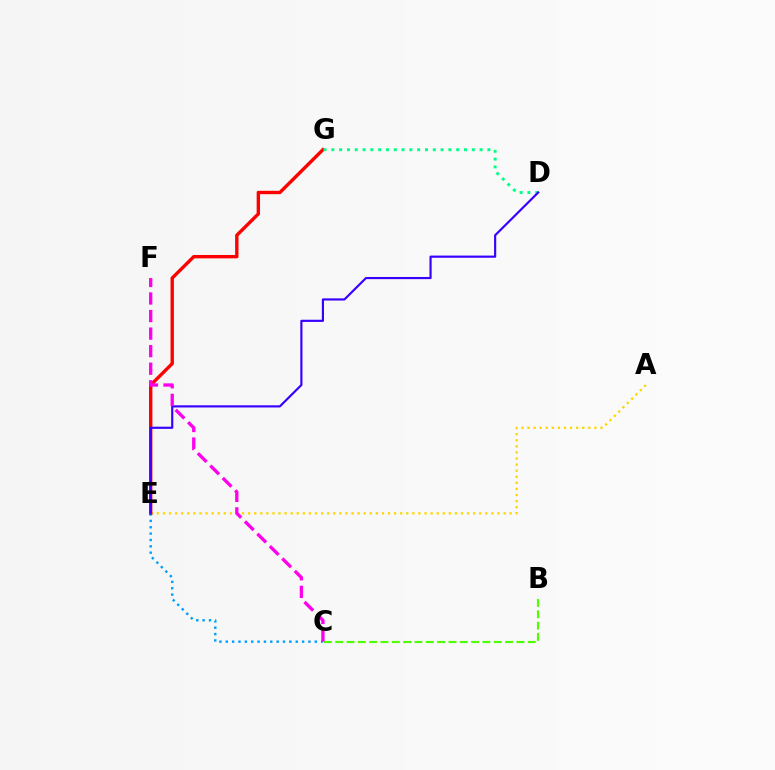{('A', 'E'): [{'color': '#ffd500', 'line_style': 'dotted', 'thickness': 1.65}], ('E', 'G'): [{'color': '#ff0000', 'line_style': 'solid', 'thickness': 2.43}], ('C', 'E'): [{'color': '#009eff', 'line_style': 'dotted', 'thickness': 1.73}], ('B', 'C'): [{'color': '#4fff00', 'line_style': 'dashed', 'thickness': 1.54}], ('D', 'G'): [{'color': '#00ff86', 'line_style': 'dotted', 'thickness': 2.12}], ('D', 'E'): [{'color': '#3700ff', 'line_style': 'solid', 'thickness': 1.56}], ('C', 'F'): [{'color': '#ff00ed', 'line_style': 'dashed', 'thickness': 2.38}]}